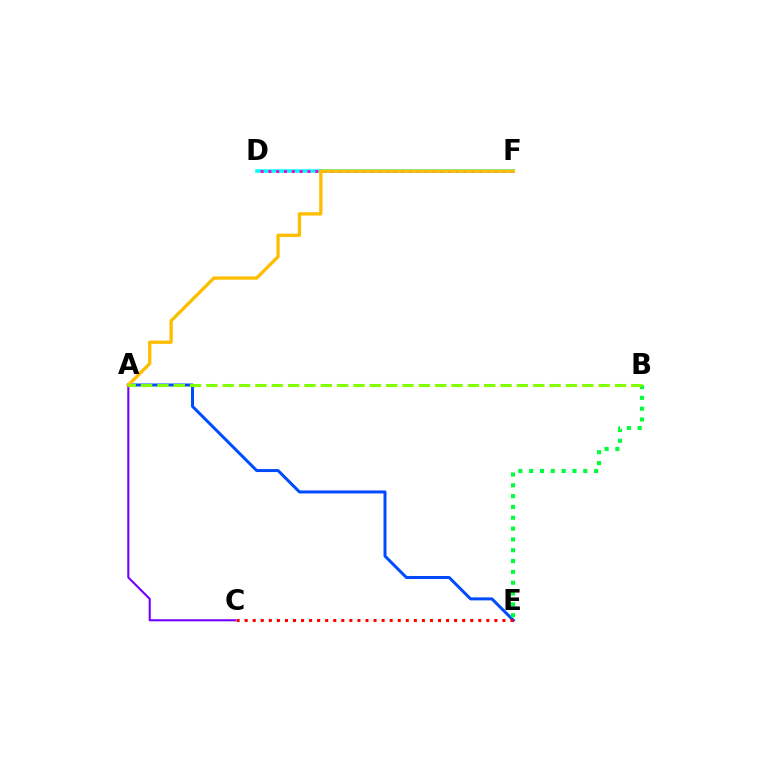{('A', 'C'): [{'color': '#7200ff', 'line_style': 'solid', 'thickness': 1.51}], ('A', 'E'): [{'color': '#004bff', 'line_style': 'solid', 'thickness': 2.16}], ('D', 'F'): [{'color': '#00fff6', 'line_style': 'solid', 'thickness': 2.55}, {'color': '#ff00cf', 'line_style': 'dotted', 'thickness': 2.12}], ('C', 'E'): [{'color': '#ff0000', 'line_style': 'dotted', 'thickness': 2.19}], ('B', 'E'): [{'color': '#00ff39', 'line_style': 'dotted', 'thickness': 2.94}], ('A', 'F'): [{'color': '#ffbd00', 'line_style': 'solid', 'thickness': 2.38}], ('A', 'B'): [{'color': '#84ff00', 'line_style': 'dashed', 'thickness': 2.22}]}